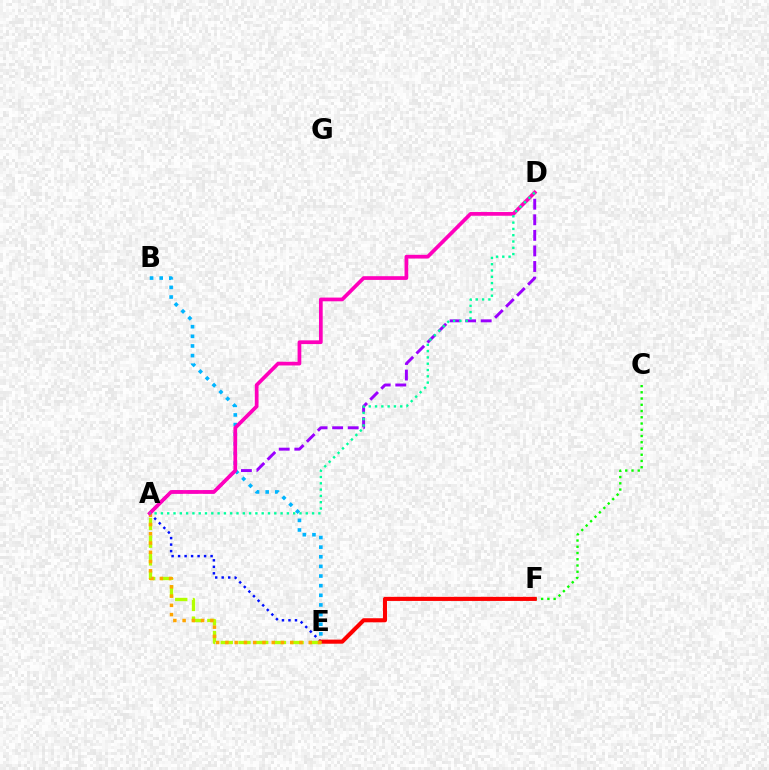{('C', 'F'): [{'color': '#08ff00', 'line_style': 'dotted', 'thickness': 1.7}], ('B', 'E'): [{'color': '#00b5ff', 'line_style': 'dotted', 'thickness': 2.62}], ('A', 'E'): [{'color': '#0010ff', 'line_style': 'dotted', 'thickness': 1.77}, {'color': '#b3ff00', 'line_style': 'dashed', 'thickness': 2.41}, {'color': '#ffa500', 'line_style': 'dotted', 'thickness': 2.52}], ('E', 'F'): [{'color': '#ff0000', 'line_style': 'solid', 'thickness': 2.94}], ('A', 'D'): [{'color': '#9b00ff', 'line_style': 'dashed', 'thickness': 2.11}, {'color': '#ff00bd', 'line_style': 'solid', 'thickness': 2.68}, {'color': '#00ff9d', 'line_style': 'dotted', 'thickness': 1.71}]}